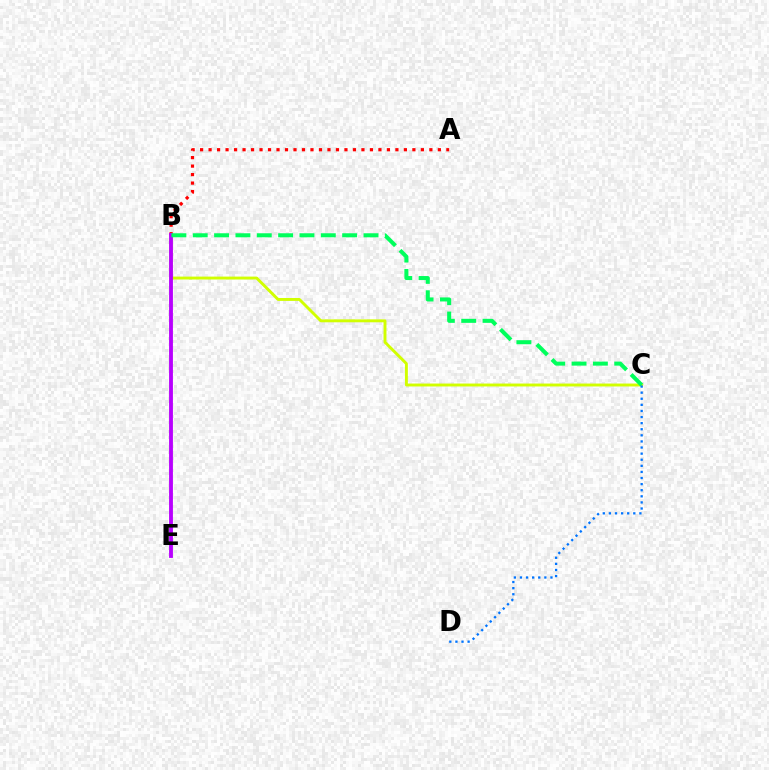{('B', 'C'): [{'color': '#d1ff00', 'line_style': 'solid', 'thickness': 2.1}, {'color': '#00ff5c', 'line_style': 'dashed', 'thickness': 2.9}], ('A', 'B'): [{'color': '#ff0000', 'line_style': 'dotted', 'thickness': 2.31}], ('B', 'E'): [{'color': '#b900ff', 'line_style': 'solid', 'thickness': 2.77}], ('C', 'D'): [{'color': '#0074ff', 'line_style': 'dotted', 'thickness': 1.66}]}